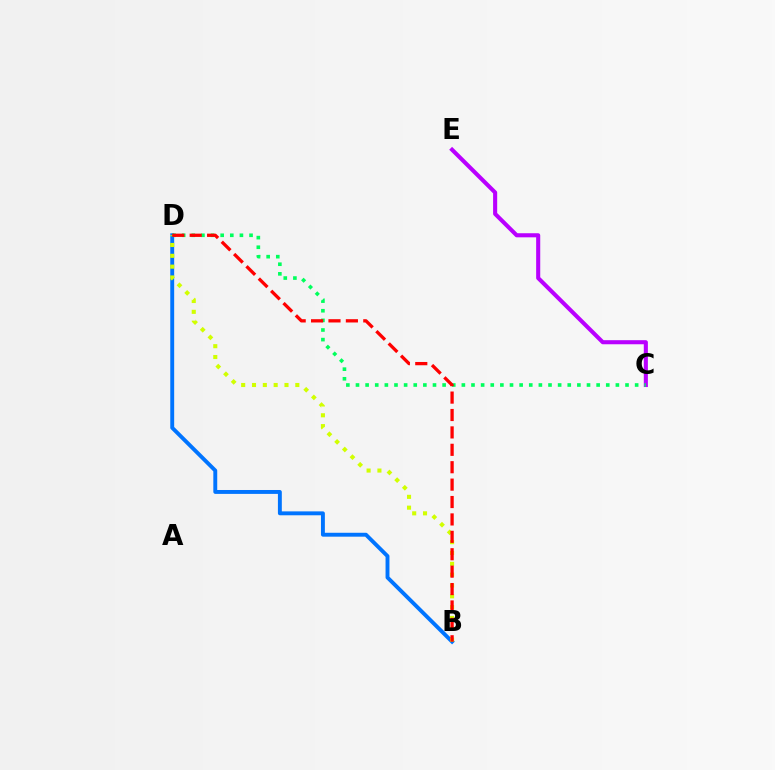{('C', 'E'): [{'color': '#b900ff', 'line_style': 'solid', 'thickness': 2.94}], ('B', 'D'): [{'color': '#0074ff', 'line_style': 'solid', 'thickness': 2.81}, {'color': '#d1ff00', 'line_style': 'dotted', 'thickness': 2.94}, {'color': '#ff0000', 'line_style': 'dashed', 'thickness': 2.36}], ('C', 'D'): [{'color': '#00ff5c', 'line_style': 'dotted', 'thickness': 2.62}]}